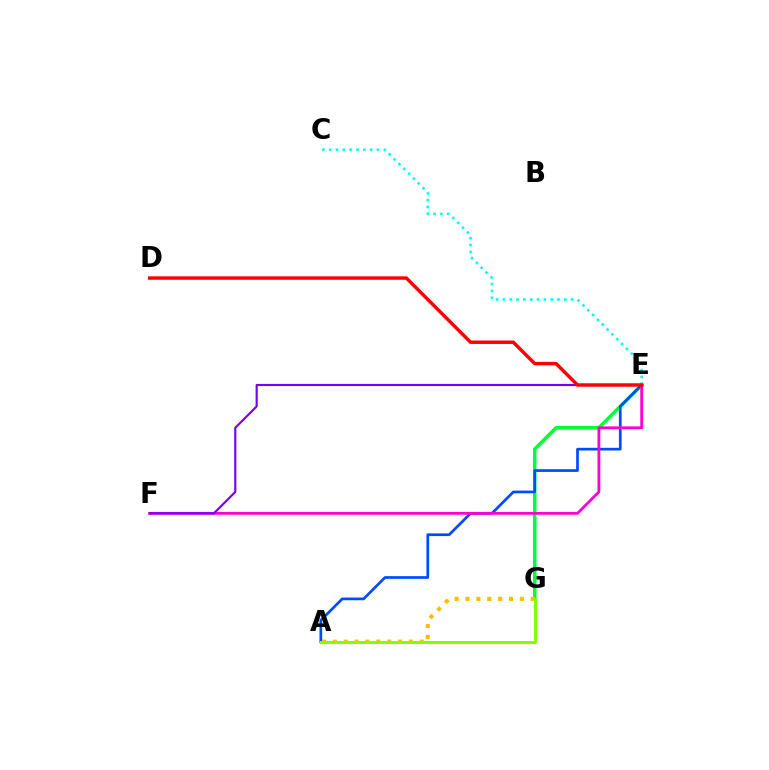{('E', 'G'): [{'color': '#00ff39', 'line_style': 'solid', 'thickness': 2.54}], ('A', 'E'): [{'color': '#004bff', 'line_style': 'solid', 'thickness': 1.95}], ('E', 'F'): [{'color': '#ff00cf', 'line_style': 'solid', 'thickness': 2.02}, {'color': '#7200ff', 'line_style': 'solid', 'thickness': 1.54}], ('C', 'E'): [{'color': '#00fff6', 'line_style': 'dotted', 'thickness': 1.86}], ('A', 'G'): [{'color': '#ffbd00', 'line_style': 'dotted', 'thickness': 2.95}, {'color': '#84ff00', 'line_style': 'solid', 'thickness': 2.15}], ('D', 'E'): [{'color': '#ff0000', 'line_style': 'solid', 'thickness': 2.47}]}